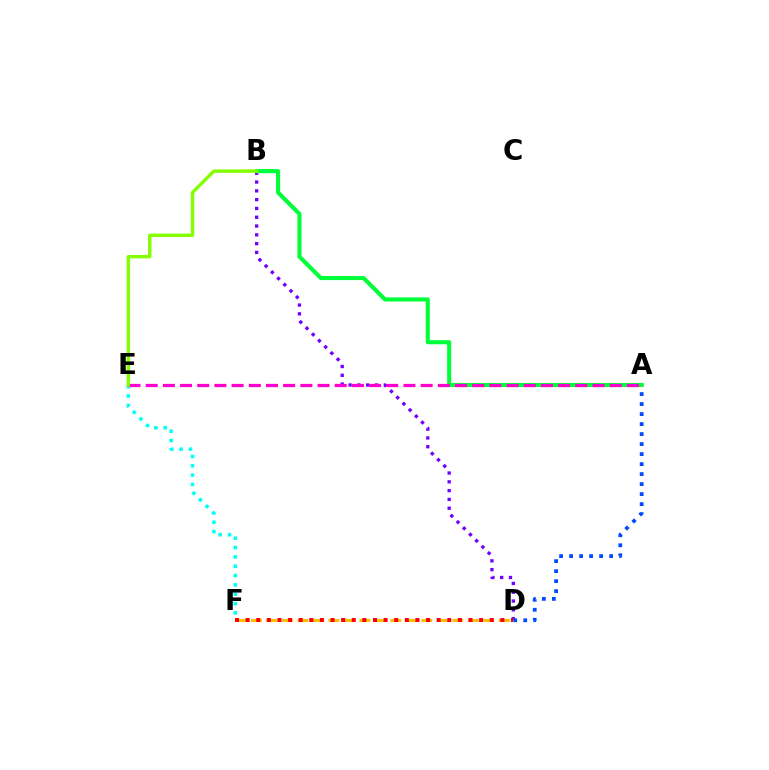{('D', 'F'): [{'color': '#ffbd00', 'line_style': 'dashed', 'thickness': 2.1}, {'color': '#ff0000', 'line_style': 'dotted', 'thickness': 2.88}], ('B', 'D'): [{'color': '#7200ff', 'line_style': 'dotted', 'thickness': 2.39}], ('A', 'D'): [{'color': '#004bff', 'line_style': 'dotted', 'thickness': 2.72}], ('A', 'B'): [{'color': '#00ff39', 'line_style': 'solid', 'thickness': 2.93}], ('E', 'F'): [{'color': '#00fff6', 'line_style': 'dotted', 'thickness': 2.54}], ('A', 'E'): [{'color': '#ff00cf', 'line_style': 'dashed', 'thickness': 2.33}], ('B', 'E'): [{'color': '#84ff00', 'line_style': 'solid', 'thickness': 2.45}]}